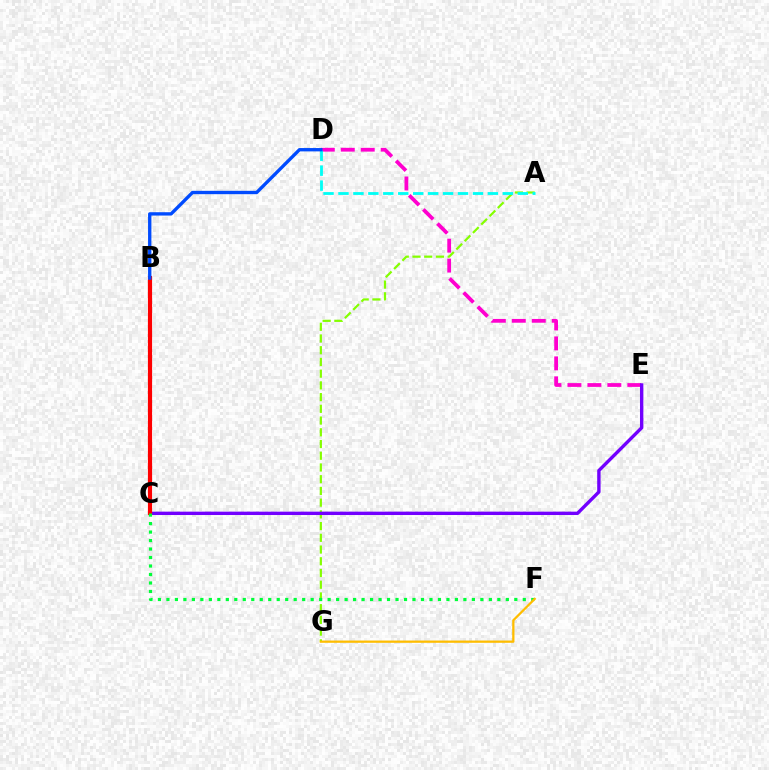{('A', 'G'): [{'color': '#84ff00', 'line_style': 'dashed', 'thickness': 1.59}], ('D', 'E'): [{'color': '#ff00cf', 'line_style': 'dashed', 'thickness': 2.71}], ('C', 'E'): [{'color': '#7200ff', 'line_style': 'solid', 'thickness': 2.43}], ('B', 'C'): [{'color': '#ff0000', 'line_style': 'solid', 'thickness': 3.0}], ('C', 'F'): [{'color': '#00ff39', 'line_style': 'dotted', 'thickness': 2.31}], ('F', 'G'): [{'color': '#ffbd00', 'line_style': 'solid', 'thickness': 1.63}], ('A', 'D'): [{'color': '#00fff6', 'line_style': 'dashed', 'thickness': 2.03}], ('B', 'D'): [{'color': '#004bff', 'line_style': 'solid', 'thickness': 2.4}]}